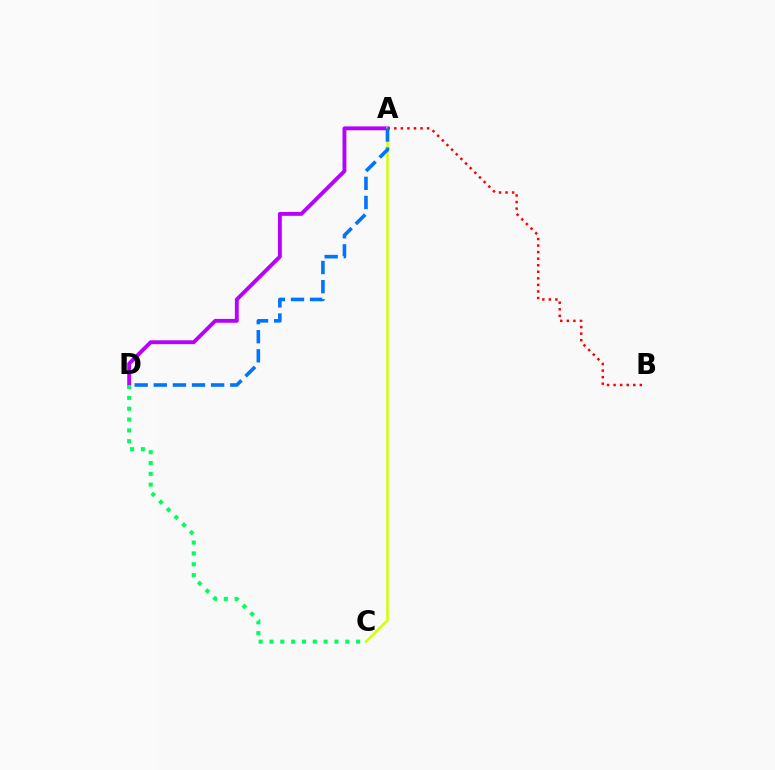{('A', 'D'): [{'color': '#b900ff', 'line_style': 'solid', 'thickness': 2.78}, {'color': '#0074ff', 'line_style': 'dashed', 'thickness': 2.6}], ('C', 'D'): [{'color': '#00ff5c', 'line_style': 'dotted', 'thickness': 2.94}], ('A', 'C'): [{'color': '#d1ff00', 'line_style': 'solid', 'thickness': 1.79}], ('A', 'B'): [{'color': '#ff0000', 'line_style': 'dotted', 'thickness': 1.78}]}